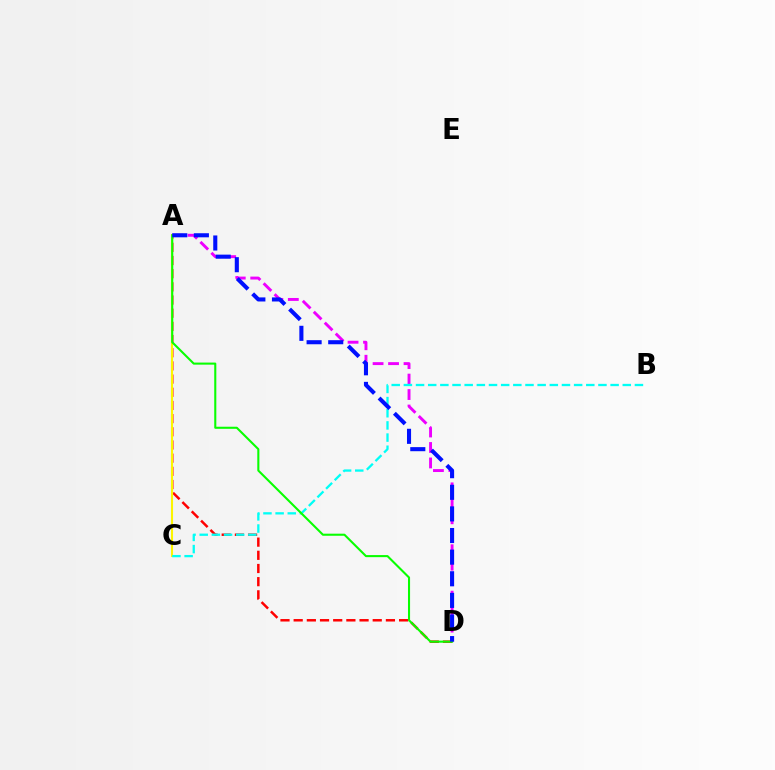{('A', 'D'): [{'color': '#ff0000', 'line_style': 'dashed', 'thickness': 1.79}, {'color': '#ee00ff', 'line_style': 'dashed', 'thickness': 2.1}, {'color': '#08ff00', 'line_style': 'solid', 'thickness': 1.5}, {'color': '#0010ff', 'line_style': 'dashed', 'thickness': 2.94}], ('A', 'C'): [{'color': '#fcf500', 'line_style': 'solid', 'thickness': 1.5}], ('B', 'C'): [{'color': '#00fff6', 'line_style': 'dashed', 'thickness': 1.65}]}